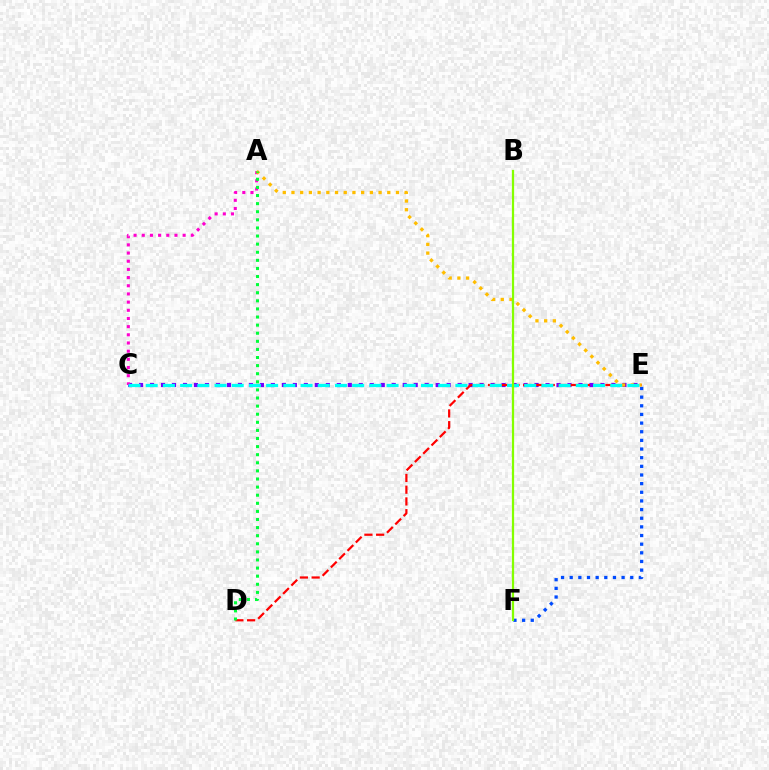{('C', 'E'): [{'color': '#7200ff', 'line_style': 'dotted', 'thickness': 2.98}, {'color': '#00fff6', 'line_style': 'dashed', 'thickness': 2.34}], ('A', 'C'): [{'color': '#ff00cf', 'line_style': 'dotted', 'thickness': 2.22}], ('E', 'F'): [{'color': '#004bff', 'line_style': 'dotted', 'thickness': 2.35}], ('D', 'E'): [{'color': '#ff0000', 'line_style': 'dashed', 'thickness': 1.6}], ('A', 'E'): [{'color': '#ffbd00', 'line_style': 'dotted', 'thickness': 2.37}], ('A', 'D'): [{'color': '#00ff39', 'line_style': 'dotted', 'thickness': 2.2}], ('B', 'F'): [{'color': '#84ff00', 'line_style': 'solid', 'thickness': 1.62}]}